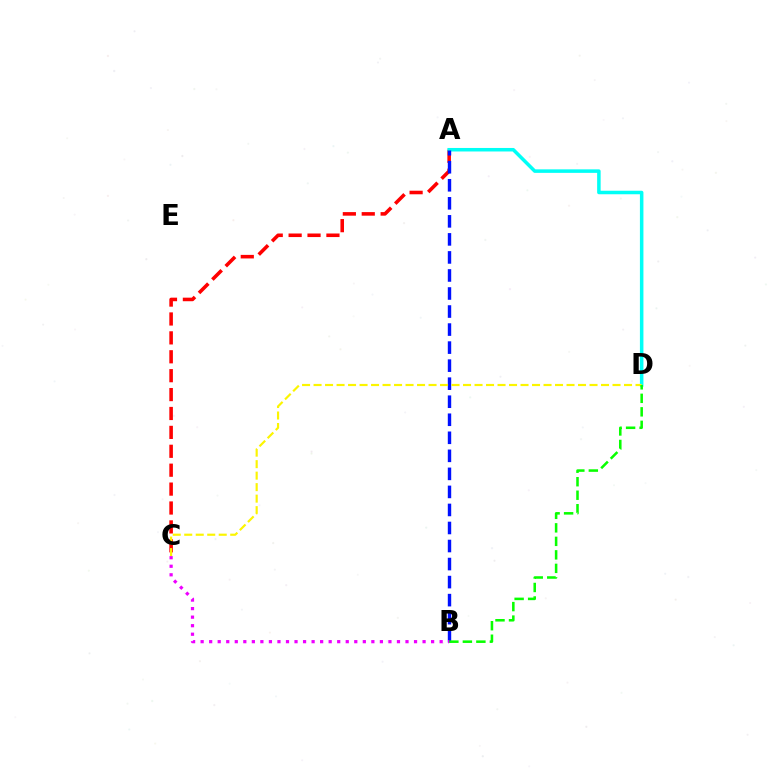{('A', 'C'): [{'color': '#ff0000', 'line_style': 'dashed', 'thickness': 2.57}], ('A', 'D'): [{'color': '#00fff6', 'line_style': 'solid', 'thickness': 2.53}], ('A', 'B'): [{'color': '#0010ff', 'line_style': 'dashed', 'thickness': 2.45}], ('C', 'D'): [{'color': '#fcf500', 'line_style': 'dashed', 'thickness': 1.56}], ('B', 'D'): [{'color': '#08ff00', 'line_style': 'dashed', 'thickness': 1.83}], ('B', 'C'): [{'color': '#ee00ff', 'line_style': 'dotted', 'thickness': 2.32}]}